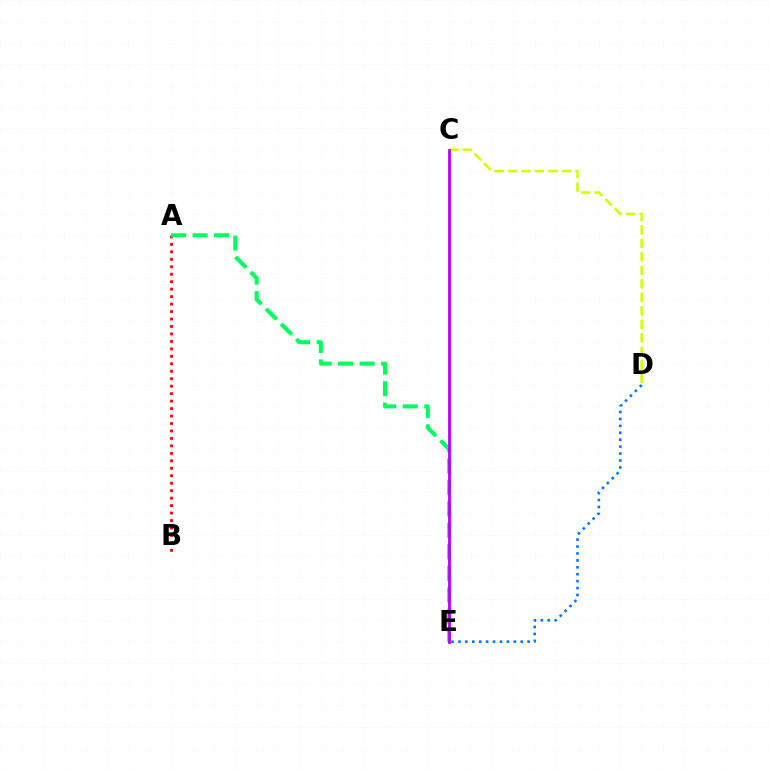{('D', 'E'): [{'color': '#0074ff', 'line_style': 'dotted', 'thickness': 1.88}], ('A', 'B'): [{'color': '#ff0000', 'line_style': 'dotted', 'thickness': 2.03}], ('A', 'E'): [{'color': '#00ff5c', 'line_style': 'dashed', 'thickness': 2.92}], ('C', 'D'): [{'color': '#d1ff00', 'line_style': 'dashed', 'thickness': 1.83}], ('C', 'E'): [{'color': '#b900ff', 'line_style': 'solid', 'thickness': 2.02}]}